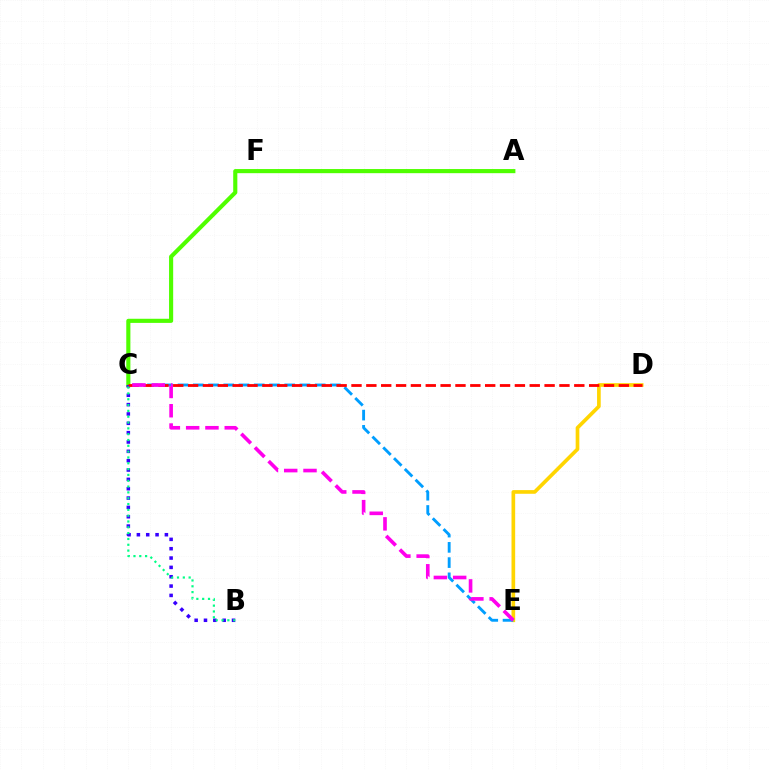{('D', 'E'): [{'color': '#ffd500', 'line_style': 'solid', 'thickness': 2.64}], ('A', 'C'): [{'color': '#4fff00', 'line_style': 'solid', 'thickness': 2.97}], ('C', 'E'): [{'color': '#009eff', 'line_style': 'dashed', 'thickness': 2.07}, {'color': '#ff00ed', 'line_style': 'dashed', 'thickness': 2.62}], ('B', 'C'): [{'color': '#3700ff', 'line_style': 'dotted', 'thickness': 2.54}, {'color': '#00ff86', 'line_style': 'dotted', 'thickness': 1.58}], ('C', 'D'): [{'color': '#ff0000', 'line_style': 'dashed', 'thickness': 2.02}]}